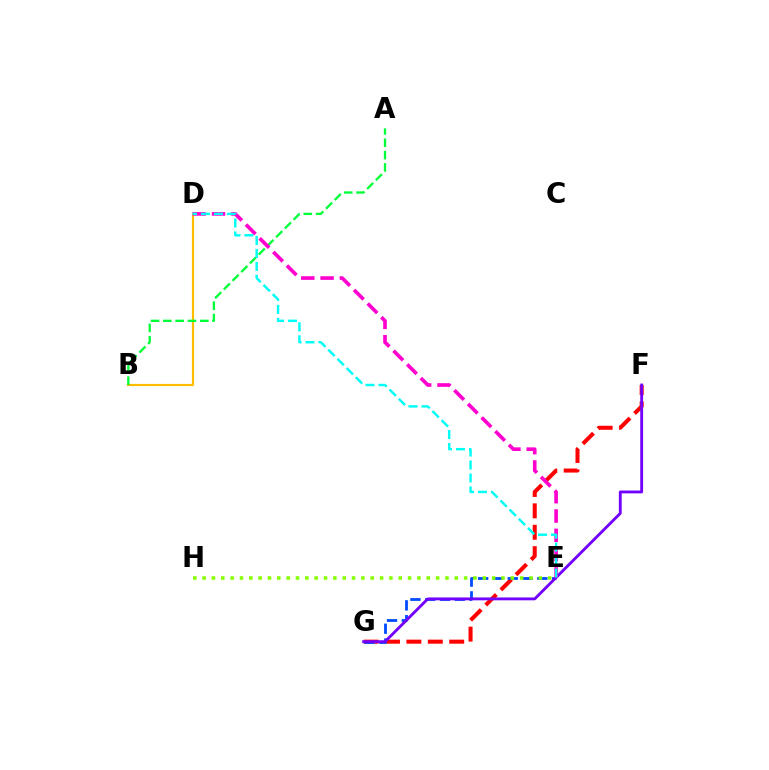{('B', 'D'): [{'color': '#ffbd00', 'line_style': 'solid', 'thickness': 1.56}], ('F', 'G'): [{'color': '#ff0000', 'line_style': 'dashed', 'thickness': 2.91}, {'color': '#7200ff', 'line_style': 'solid', 'thickness': 2.05}], ('A', 'B'): [{'color': '#00ff39', 'line_style': 'dashed', 'thickness': 1.68}], ('E', 'G'): [{'color': '#004bff', 'line_style': 'dashed', 'thickness': 2.01}], ('D', 'E'): [{'color': '#ff00cf', 'line_style': 'dashed', 'thickness': 2.62}, {'color': '#00fff6', 'line_style': 'dashed', 'thickness': 1.76}], ('E', 'H'): [{'color': '#84ff00', 'line_style': 'dotted', 'thickness': 2.54}]}